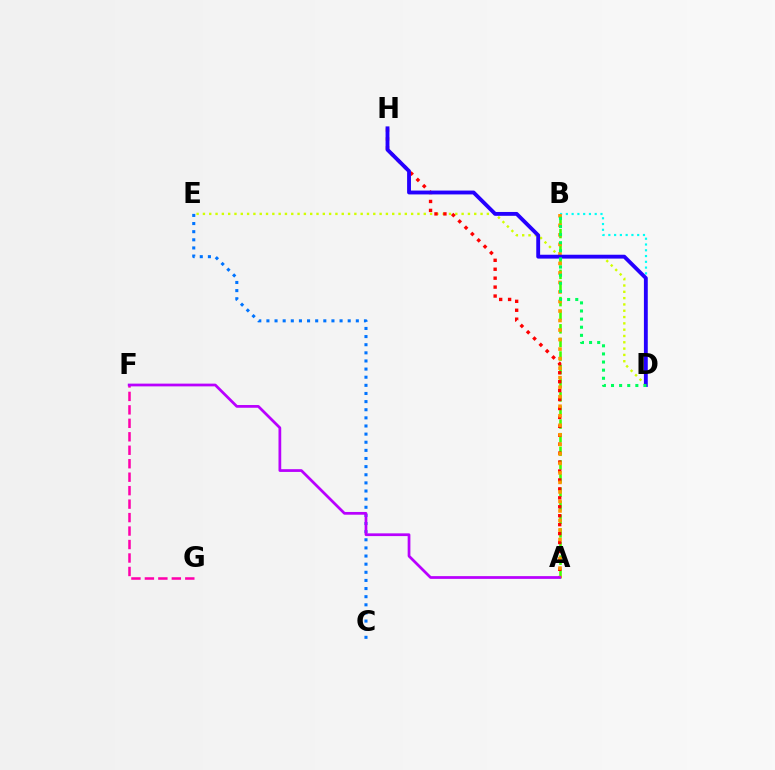{('A', 'B'): [{'color': '#3dff00', 'line_style': 'dashed', 'thickness': 1.85}, {'color': '#ff9400', 'line_style': 'dotted', 'thickness': 2.59}], ('C', 'E'): [{'color': '#0074ff', 'line_style': 'dotted', 'thickness': 2.21}], ('D', 'E'): [{'color': '#d1ff00', 'line_style': 'dotted', 'thickness': 1.71}], ('F', 'G'): [{'color': '#ff00ac', 'line_style': 'dashed', 'thickness': 1.83}], ('A', 'H'): [{'color': '#ff0000', 'line_style': 'dotted', 'thickness': 2.43}], ('B', 'D'): [{'color': '#00fff6', 'line_style': 'dotted', 'thickness': 1.57}, {'color': '#00ff5c', 'line_style': 'dotted', 'thickness': 2.21}], ('A', 'F'): [{'color': '#b900ff', 'line_style': 'solid', 'thickness': 1.97}], ('D', 'H'): [{'color': '#2500ff', 'line_style': 'solid', 'thickness': 2.78}]}